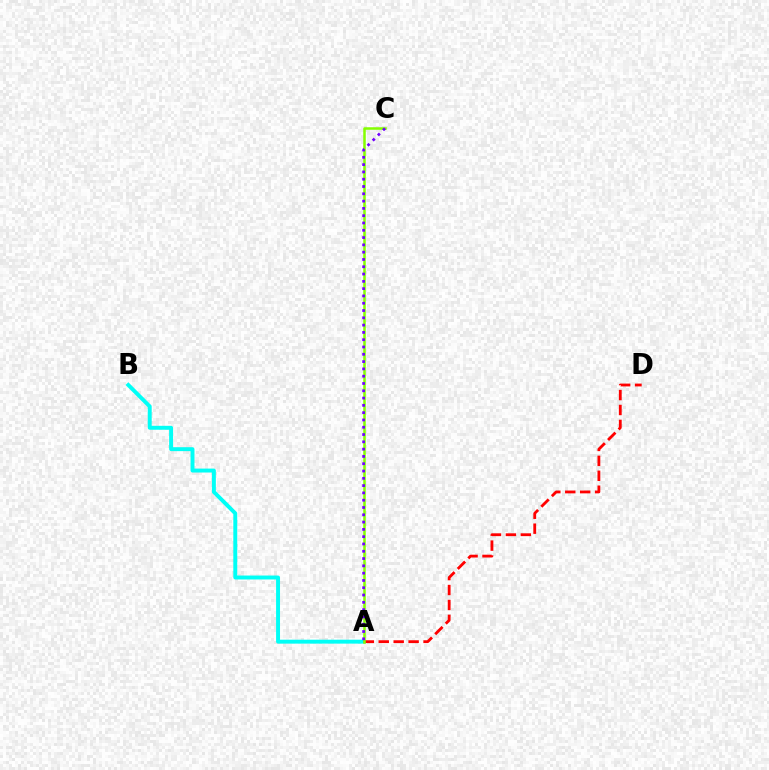{('A', 'B'): [{'color': '#00fff6', 'line_style': 'solid', 'thickness': 2.83}], ('A', 'D'): [{'color': '#ff0000', 'line_style': 'dashed', 'thickness': 2.03}], ('A', 'C'): [{'color': '#84ff00', 'line_style': 'solid', 'thickness': 1.81}, {'color': '#7200ff', 'line_style': 'dotted', 'thickness': 1.98}]}